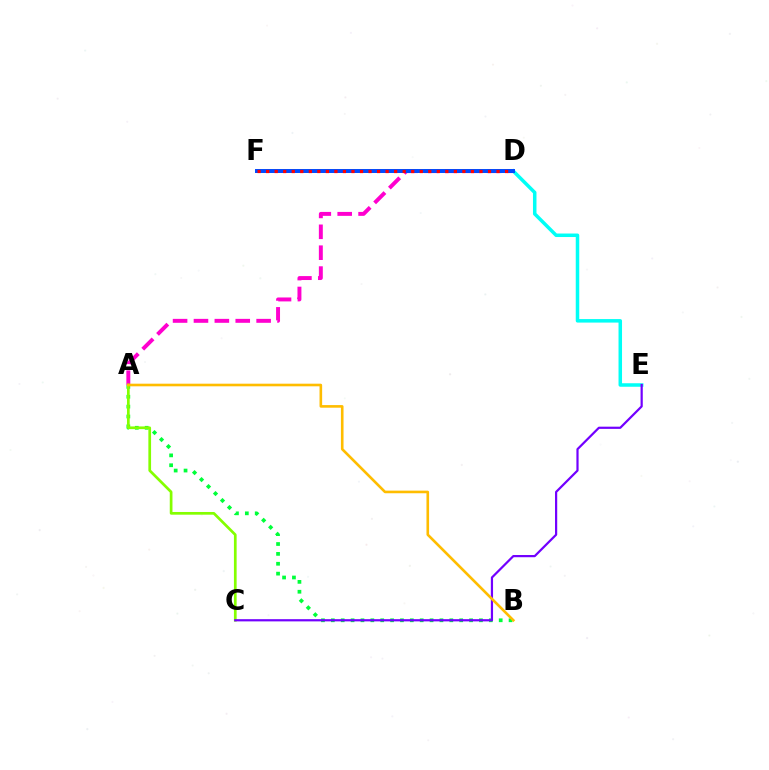{('D', 'E'): [{'color': '#00fff6', 'line_style': 'solid', 'thickness': 2.53}], ('A', 'D'): [{'color': '#ff00cf', 'line_style': 'dashed', 'thickness': 2.84}], ('A', 'B'): [{'color': '#00ff39', 'line_style': 'dotted', 'thickness': 2.68}, {'color': '#ffbd00', 'line_style': 'solid', 'thickness': 1.88}], ('A', 'C'): [{'color': '#84ff00', 'line_style': 'solid', 'thickness': 1.95}], ('D', 'F'): [{'color': '#004bff', 'line_style': 'solid', 'thickness': 2.86}, {'color': '#ff0000', 'line_style': 'dotted', 'thickness': 2.32}], ('C', 'E'): [{'color': '#7200ff', 'line_style': 'solid', 'thickness': 1.59}]}